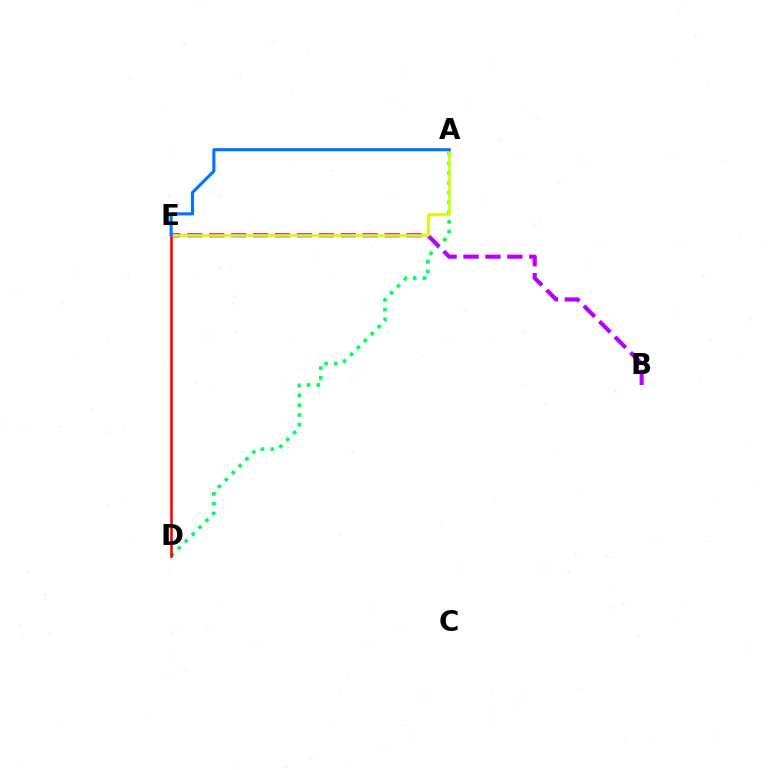{('A', 'D'): [{'color': '#00ff5c', 'line_style': 'dotted', 'thickness': 2.65}], ('B', 'E'): [{'color': '#b900ff', 'line_style': 'dashed', 'thickness': 2.98}], ('D', 'E'): [{'color': '#ff0000', 'line_style': 'solid', 'thickness': 1.89}], ('A', 'E'): [{'color': '#d1ff00', 'line_style': 'solid', 'thickness': 1.96}, {'color': '#0074ff', 'line_style': 'solid', 'thickness': 2.23}]}